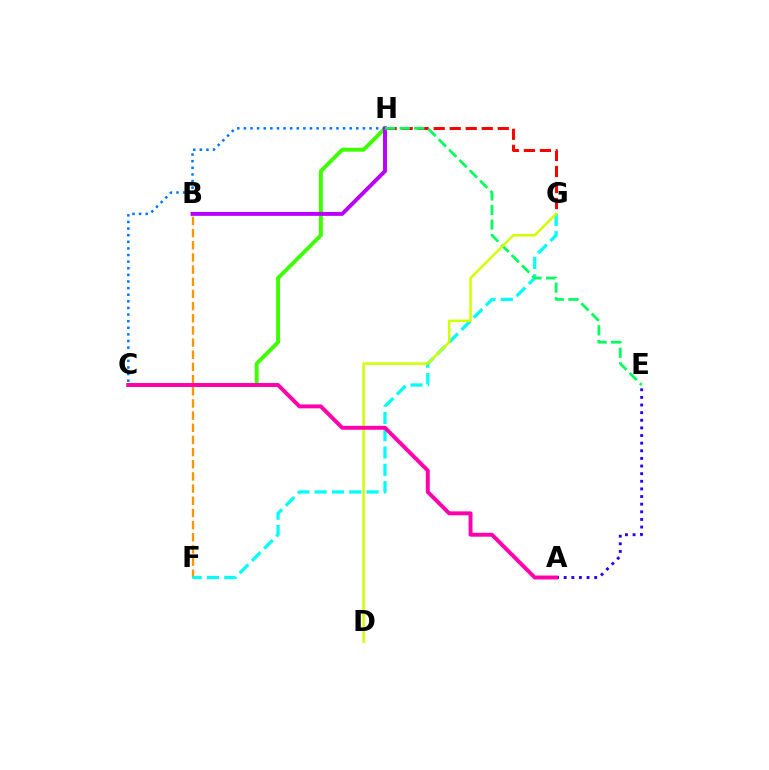{('A', 'E'): [{'color': '#2500ff', 'line_style': 'dotted', 'thickness': 2.07}], ('C', 'H'): [{'color': '#3dff00', 'line_style': 'solid', 'thickness': 2.83}, {'color': '#0074ff', 'line_style': 'dotted', 'thickness': 1.8}], ('B', 'F'): [{'color': '#ff9400', 'line_style': 'dashed', 'thickness': 1.65}], ('G', 'H'): [{'color': '#ff0000', 'line_style': 'dashed', 'thickness': 2.18}], ('F', 'G'): [{'color': '#00fff6', 'line_style': 'dashed', 'thickness': 2.35}], ('B', 'H'): [{'color': '#b900ff', 'line_style': 'solid', 'thickness': 2.83}], ('E', 'H'): [{'color': '#00ff5c', 'line_style': 'dashed', 'thickness': 1.98}], ('D', 'G'): [{'color': '#d1ff00', 'line_style': 'solid', 'thickness': 1.8}], ('A', 'C'): [{'color': '#ff00ac', 'line_style': 'solid', 'thickness': 2.82}]}